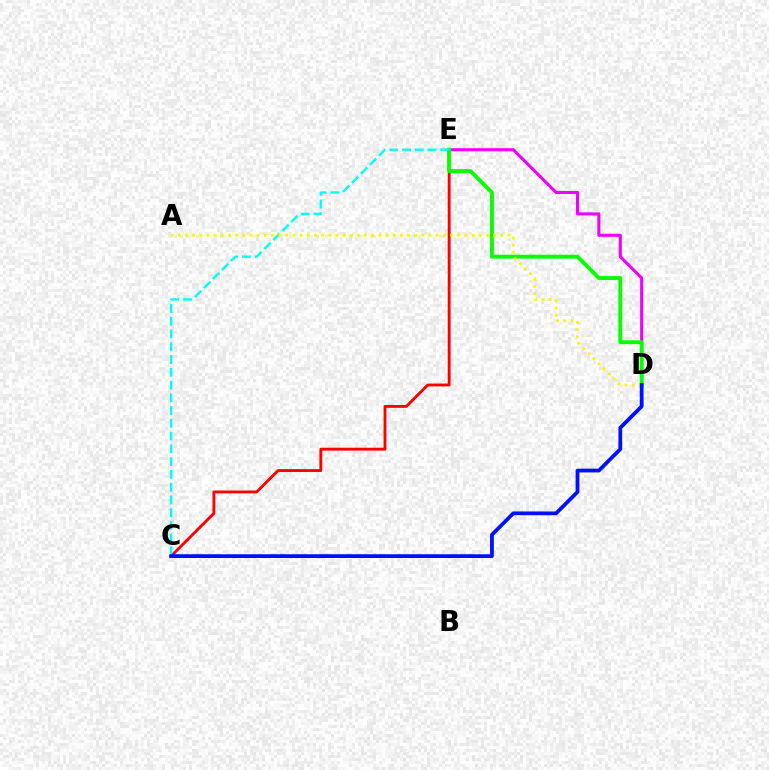{('C', 'E'): [{'color': '#ff0000', 'line_style': 'solid', 'thickness': 2.05}, {'color': '#00fff6', 'line_style': 'dashed', 'thickness': 1.73}], ('D', 'E'): [{'color': '#ee00ff', 'line_style': 'solid', 'thickness': 2.21}, {'color': '#08ff00', 'line_style': 'solid', 'thickness': 2.79}], ('A', 'D'): [{'color': '#fcf500', 'line_style': 'dotted', 'thickness': 1.95}], ('C', 'D'): [{'color': '#0010ff', 'line_style': 'solid', 'thickness': 2.71}]}